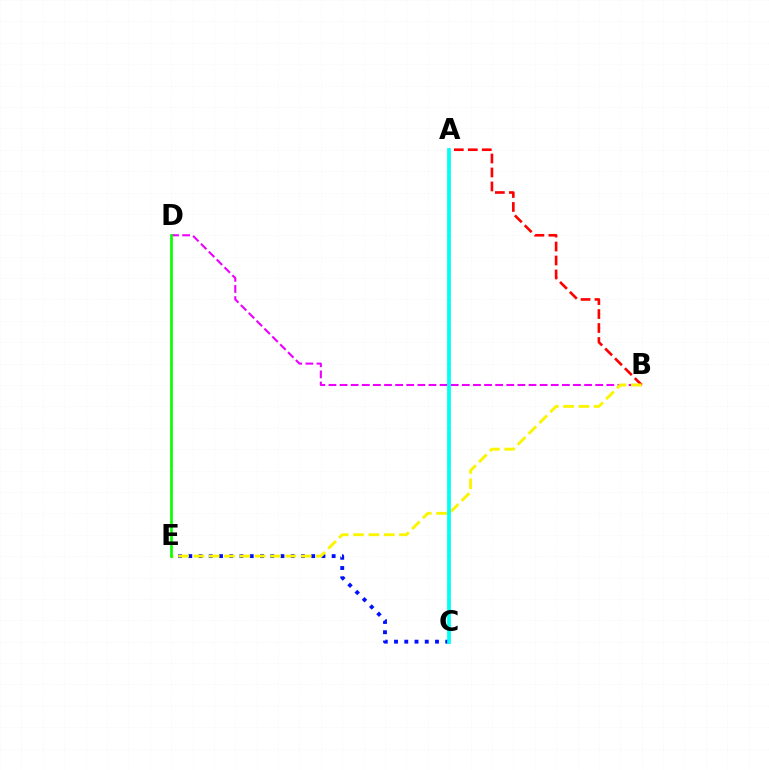{('B', 'D'): [{'color': '#ee00ff', 'line_style': 'dashed', 'thickness': 1.51}], ('C', 'E'): [{'color': '#0010ff', 'line_style': 'dotted', 'thickness': 2.78}], ('A', 'B'): [{'color': '#ff0000', 'line_style': 'dashed', 'thickness': 1.9}], ('B', 'E'): [{'color': '#fcf500', 'line_style': 'dashed', 'thickness': 2.08}], ('A', 'C'): [{'color': '#00fff6', 'line_style': 'solid', 'thickness': 2.7}], ('D', 'E'): [{'color': '#08ff00', 'line_style': 'solid', 'thickness': 1.94}]}